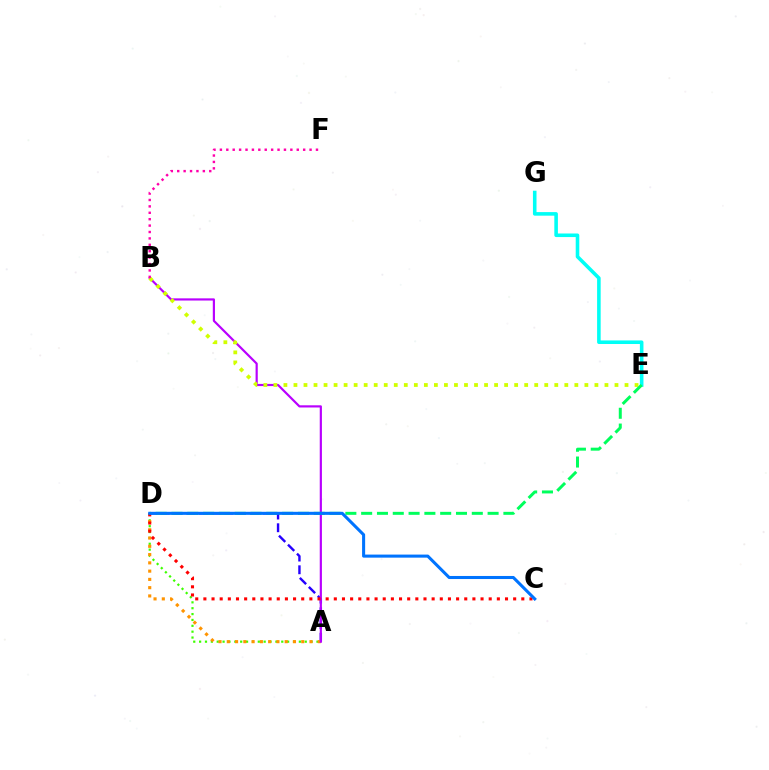{('E', 'G'): [{'color': '#00fff6', 'line_style': 'solid', 'thickness': 2.57}], ('A', 'D'): [{'color': '#3dff00', 'line_style': 'dotted', 'thickness': 1.59}, {'color': '#2500ff', 'line_style': 'dashed', 'thickness': 1.73}, {'color': '#ff9400', 'line_style': 'dotted', 'thickness': 2.25}], ('A', 'B'): [{'color': '#b900ff', 'line_style': 'solid', 'thickness': 1.57}], ('B', 'E'): [{'color': '#d1ff00', 'line_style': 'dotted', 'thickness': 2.73}], ('B', 'F'): [{'color': '#ff00ac', 'line_style': 'dotted', 'thickness': 1.74}], ('D', 'E'): [{'color': '#00ff5c', 'line_style': 'dashed', 'thickness': 2.15}], ('C', 'D'): [{'color': '#ff0000', 'line_style': 'dotted', 'thickness': 2.21}, {'color': '#0074ff', 'line_style': 'solid', 'thickness': 2.2}]}